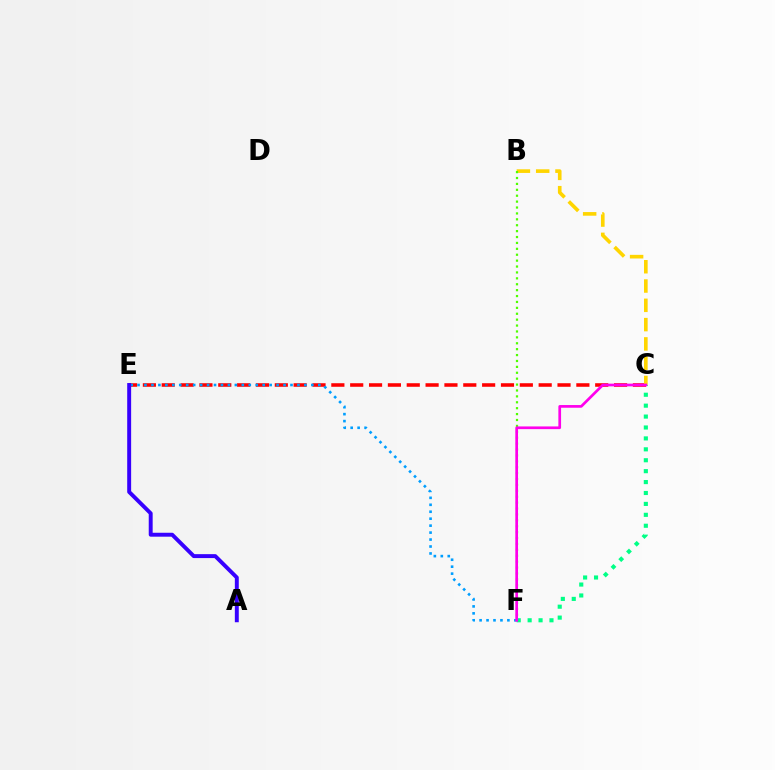{('C', 'E'): [{'color': '#ff0000', 'line_style': 'dashed', 'thickness': 2.56}], ('B', 'C'): [{'color': '#ffd500', 'line_style': 'dashed', 'thickness': 2.62}], ('C', 'F'): [{'color': '#00ff86', 'line_style': 'dotted', 'thickness': 2.97}, {'color': '#ff00ed', 'line_style': 'solid', 'thickness': 1.94}], ('E', 'F'): [{'color': '#009eff', 'line_style': 'dotted', 'thickness': 1.89}], ('A', 'E'): [{'color': '#3700ff', 'line_style': 'solid', 'thickness': 2.83}], ('B', 'F'): [{'color': '#4fff00', 'line_style': 'dotted', 'thickness': 1.6}]}